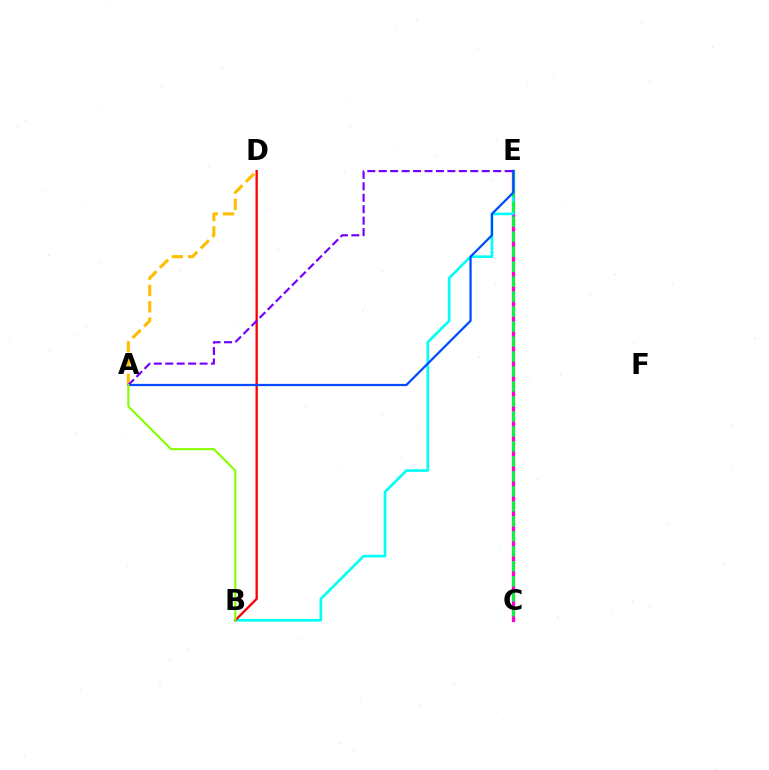{('C', 'E'): [{'color': '#ff00cf', 'line_style': 'solid', 'thickness': 2.36}, {'color': '#00ff39', 'line_style': 'dashed', 'thickness': 2.04}], ('B', 'E'): [{'color': '#00fff6', 'line_style': 'solid', 'thickness': 1.89}], ('A', 'D'): [{'color': '#ffbd00', 'line_style': 'dashed', 'thickness': 2.21}], ('B', 'D'): [{'color': '#ff0000', 'line_style': 'solid', 'thickness': 1.68}], ('A', 'E'): [{'color': '#004bff', 'line_style': 'solid', 'thickness': 1.61}, {'color': '#7200ff', 'line_style': 'dashed', 'thickness': 1.55}], ('A', 'B'): [{'color': '#84ff00', 'line_style': 'solid', 'thickness': 1.51}]}